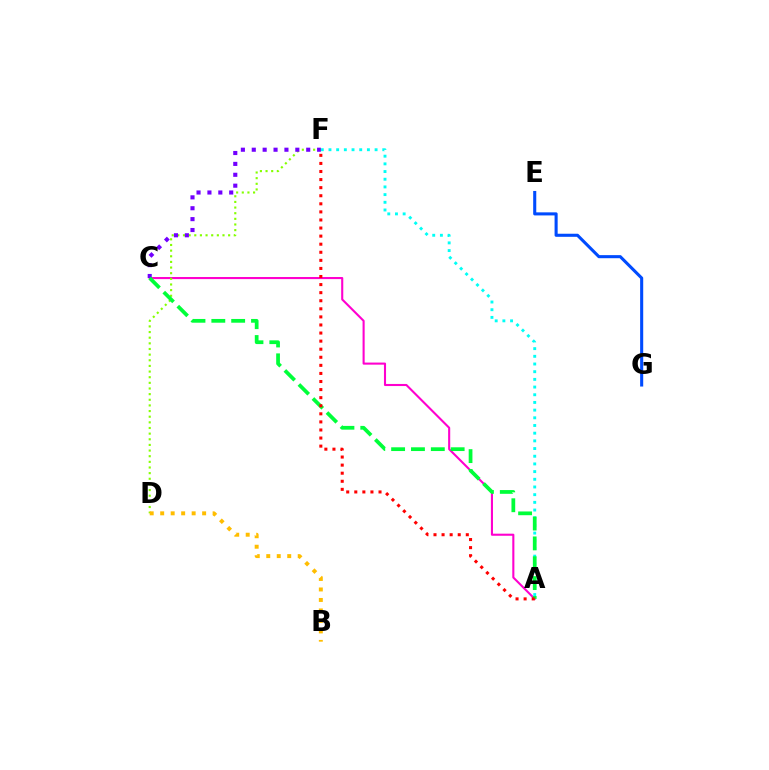{('E', 'G'): [{'color': '#004bff', 'line_style': 'solid', 'thickness': 2.22}], ('A', 'C'): [{'color': '#ff00cf', 'line_style': 'solid', 'thickness': 1.51}, {'color': '#00ff39', 'line_style': 'dashed', 'thickness': 2.7}], ('D', 'F'): [{'color': '#84ff00', 'line_style': 'dotted', 'thickness': 1.53}], ('A', 'F'): [{'color': '#00fff6', 'line_style': 'dotted', 'thickness': 2.09}, {'color': '#ff0000', 'line_style': 'dotted', 'thickness': 2.19}], ('C', 'F'): [{'color': '#7200ff', 'line_style': 'dotted', 'thickness': 2.96}], ('B', 'D'): [{'color': '#ffbd00', 'line_style': 'dotted', 'thickness': 2.85}]}